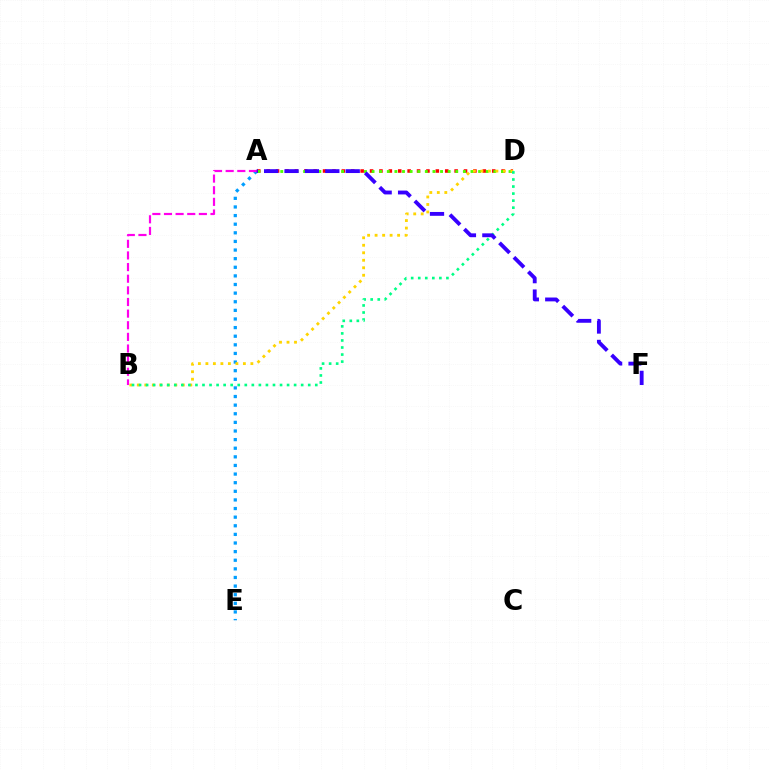{('A', 'E'): [{'color': '#009eff', 'line_style': 'dotted', 'thickness': 2.34}], ('A', 'B'): [{'color': '#ff00ed', 'line_style': 'dashed', 'thickness': 1.58}], ('A', 'D'): [{'color': '#ff0000', 'line_style': 'dotted', 'thickness': 2.55}, {'color': '#4fff00', 'line_style': 'dotted', 'thickness': 2.07}], ('B', 'D'): [{'color': '#ffd500', 'line_style': 'dotted', 'thickness': 2.04}, {'color': '#00ff86', 'line_style': 'dotted', 'thickness': 1.92}], ('A', 'F'): [{'color': '#3700ff', 'line_style': 'dashed', 'thickness': 2.77}]}